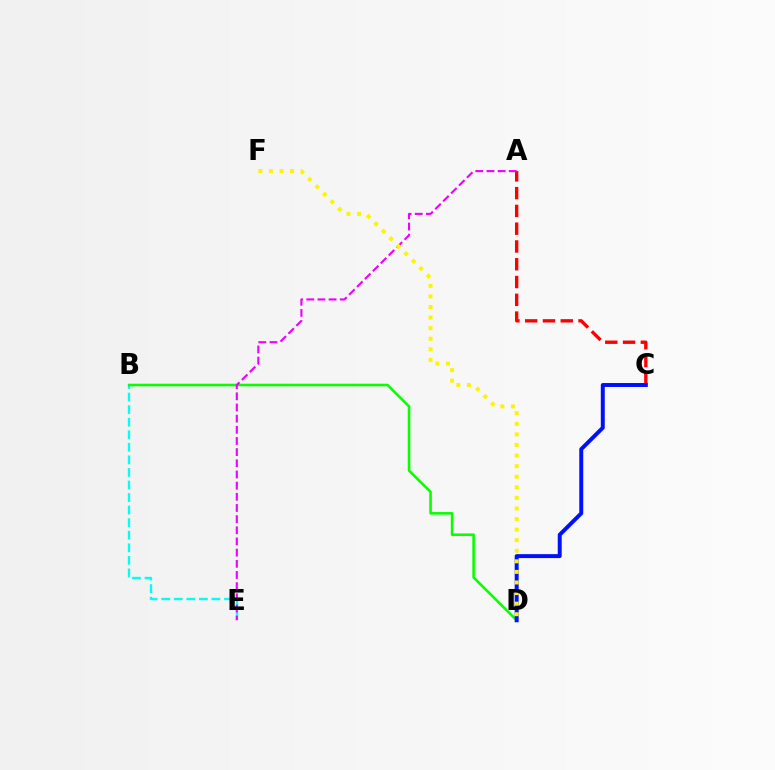{('B', 'E'): [{'color': '#00fff6', 'line_style': 'dashed', 'thickness': 1.71}], ('A', 'C'): [{'color': '#ff0000', 'line_style': 'dashed', 'thickness': 2.42}], ('B', 'D'): [{'color': '#08ff00', 'line_style': 'solid', 'thickness': 1.85}], ('C', 'D'): [{'color': '#0010ff', 'line_style': 'solid', 'thickness': 2.85}], ('A', 'E'): [{'color': '#ee00ff', 'line_style': 'dashed', 'thickness': 1.52}], ('D', 'F'): [{'color': '#fcf500', 'line_style': 'dotted', 'thickness': 2.87}]}